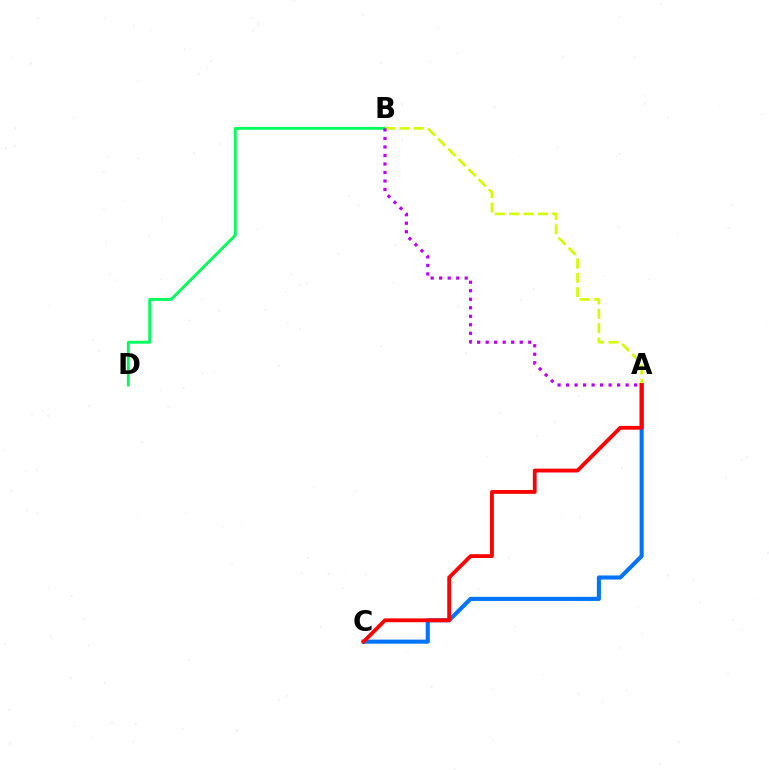{('B', 'D'): [{'color': '#00ff5c', 'line_style': 'solid', 'thickness': 2.07}], ('A', 'C'): [{'color': '#0074ff', 'line_style': 'solid', 'thickness': 2.94}, {'color': '#ff0000', 'line_style': 'solid', 'thickness': 2.75}], ('A', 'B'): [{'color': '#d1ff00', 'line_style': 'dashed', 'thickness': 1.95}, {'color': '#b900ff', 'line_style': 'dotted', 'thickness': 2.31}]}